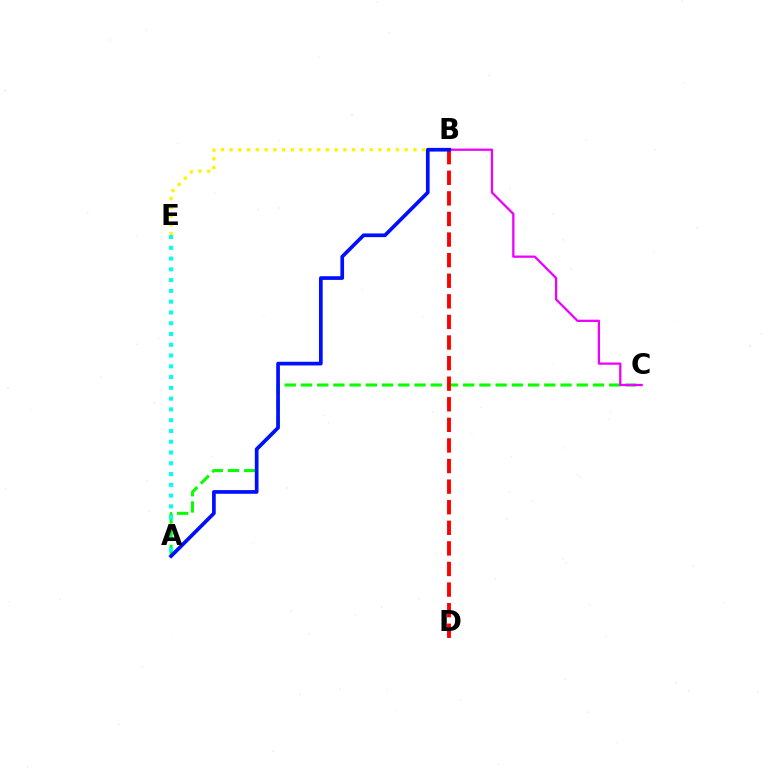{('A', 'C'): [{'color': '#08ff00', 'line_style': 'dashed', 'thickness': 2.2}], ('B', 'E'): [{'color': '#fcf500', 'line_style': 'dotted', 'thickness': 2.38}], ('B', 'C'): [{'color': '#ee00ff', 'line_style': 'solid', 'thickness': 1.63}], ('B', 'D'): [{'color': '#ff0000', 'line_style': 'dashed', 'thickness': 2.8}], ('A', 'E'): [{'color': '#00fff6', 'line_style': 'dotted', 'thickness': 2.93}], ('A', 'B'): [{'color': '#0010ff', 'line_style': 'solid', 'thickness': 2.66}]}